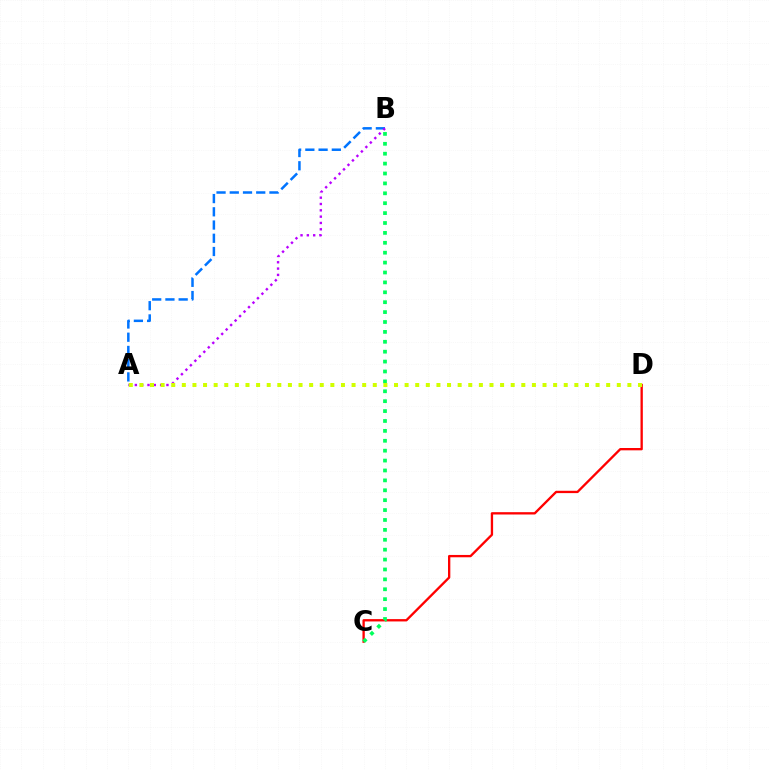{('C', 'D'): [{'color': '#ff0000', 'line_style': 'solid', 'thickness': 1.68}], ('A', 'B'): [{'color': '#0074ff', 'line_style': 'dashed', 'thickness': 1.8}, {'color': '#b900ff', 'line_style': 'dotted', 'thickness': 1.72}], ('B', 'C'): [{'color': '#00ff5c', 'line_style': 'dotted', 'thickness': 2.69}], ('A', 'D'): [{'color': '#d1ff00', 'line_style': 'dotted', 'thickness': 2.88}]}